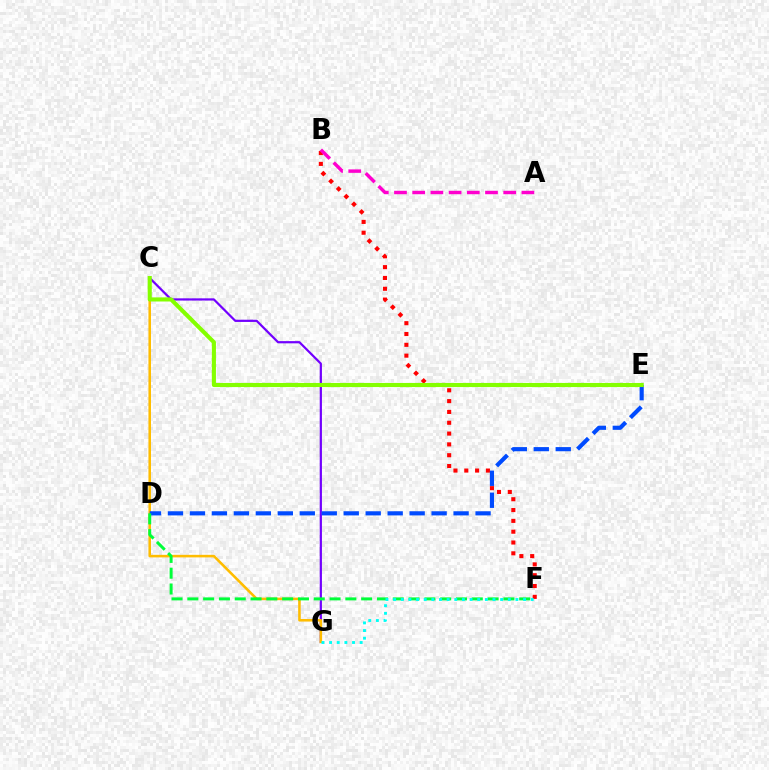{('B', 'F'): [{'color': '#ff0000', 'line_style': 'dotted', 'thickness': 2.94}], ('C', 'G'): [{'color': '#7200ff', 'line_style': 'solid', 'thickness': 1.59}, {'color': '#ffbd00', 'line_style': 'solid', 'thickness': 1.84}], ('A', 'B'): [{'color': '#ff00cf', 'line_style': 'dashed', 'thickness': 2.47}], ('D', 'E'): [{'color': '#004bff', 'line_style': 'dashed', 'thickness': 2.98}], ('D', 'F'): [{'color': '#00ff39', 'line_style': 'dashed', 'thickness': 2.15}], ('F', 'G'): [{'color': '#00fff6', 'line_style': 'dotted', 'thickness': 2.08}], ('C', 'E'): [{'color': '#84ff00', 'line_style': 'solid', 'thickness': 2.96}]}